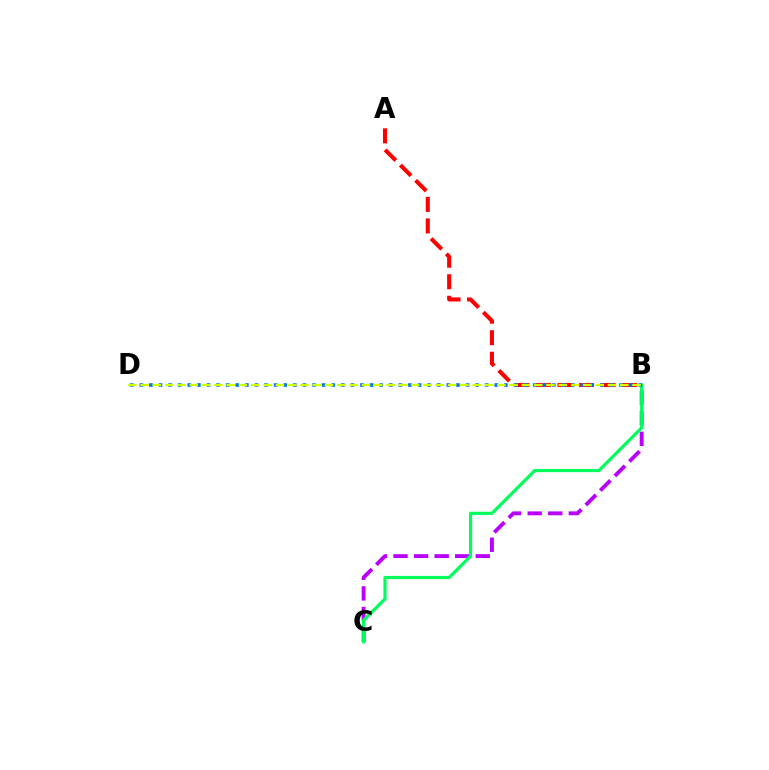{('B', 'C'): [{'color': '#b900ff', 'line_style': 'dashed', 'thickness': 2.79}, {'color': '#00ff5c', 'line_style': 'solid', 'thickness': 2.29}], ('A', 'B'): [{'color': '#ff0000', 'line_style': 'dashed', 'thickness': 2.93}], ('B', 'D'): [{'color': '#0074ff', 'line_style': 'dotted', 'thickness': 2.61}, {'color': '#d1ff00', 'line_style': 'dashed', 'thickness': 1.67}]}